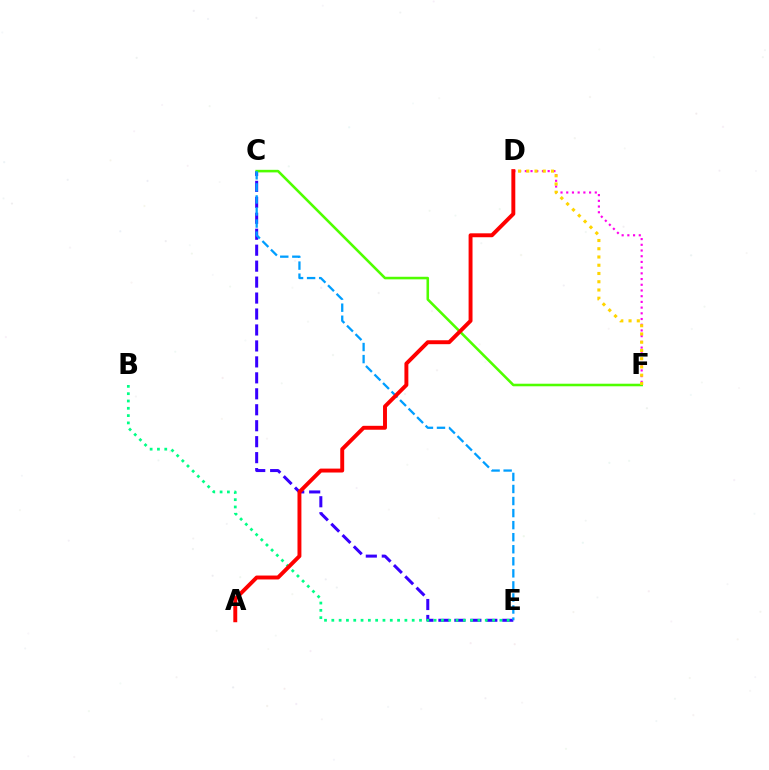{('C', 'E'): [{'color': '#3700ff', 'line_style': 'dashed', 'thickness': 2.17}, {'color': '#009eff', 'line_style': 'dashed', 'thickness': 1.64}], ('C', 'F'): [{'color': '#4fff00', 'line_style': 'solid', 'thickness': 1.85}], ('B', 'E'): [{'color': '#00ff86', 'line_style': 'dotted', 'thickness': 1.98}], ('D', 'F'): [{'color': '#ff00ed', 'line_style': 'dotted', 'thickness': 1.55}, {'color': '#ffd500', 'line_style': 'dotted', 'thickness': 2.24}], ('A', 'D'): [{'color': '#ff0000', 'line_style': 'solid', 'thickness': 2.83}]}